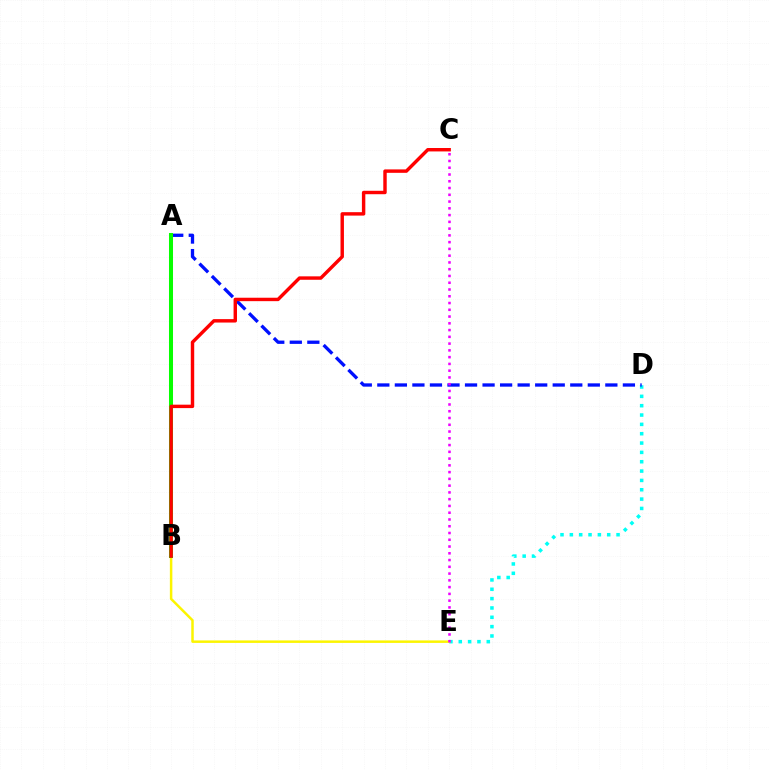{('D', 'E'): [{'color': '#00fff6', 'line_style': 'dotted', 'thickness': 2.54}], ('B', 'E'): [{'color': '#fcf500', 'line_style': 'solid', 'thickness': 1.79}], ('A', 'D'): [{'color': '#0010ff', 'line_style': 'dashed', 'thickness': 2.38}], ('C', 'E'): [{'color': '#ee00ff', 'line_style': 'dotted', 'thickness': 1.84}], ('A', 'B'): [{'color': '#08ff00', 'line_style': 'solid', 'thickness': 2.9}], ('B', 'C'): [{'color': '#ff0000', 'line_style': 'solid', 'thickness': 2.47}]}